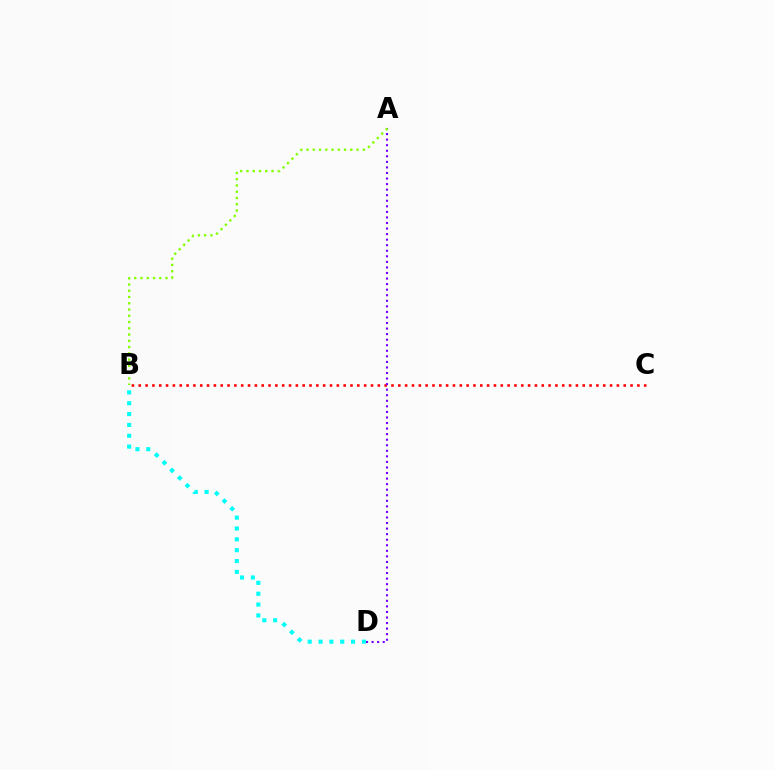{('B', 'C'): [{'color': '#ff0000', 'line_style': 'dotted', 'thickness': 1.86}], ('B', 'D'): [{'color': '#00fff6', 'line_style': 'dotted', 'thickness': 2.95}], ('A', 'D'): [{'color': '#7200ff', 'line_style': 'dotted', 'thickness': 1.51}], ('A', 'B'): [{'color': '#84ff00', 'line_style': 'dotted', 'thickness': 1.7}]}